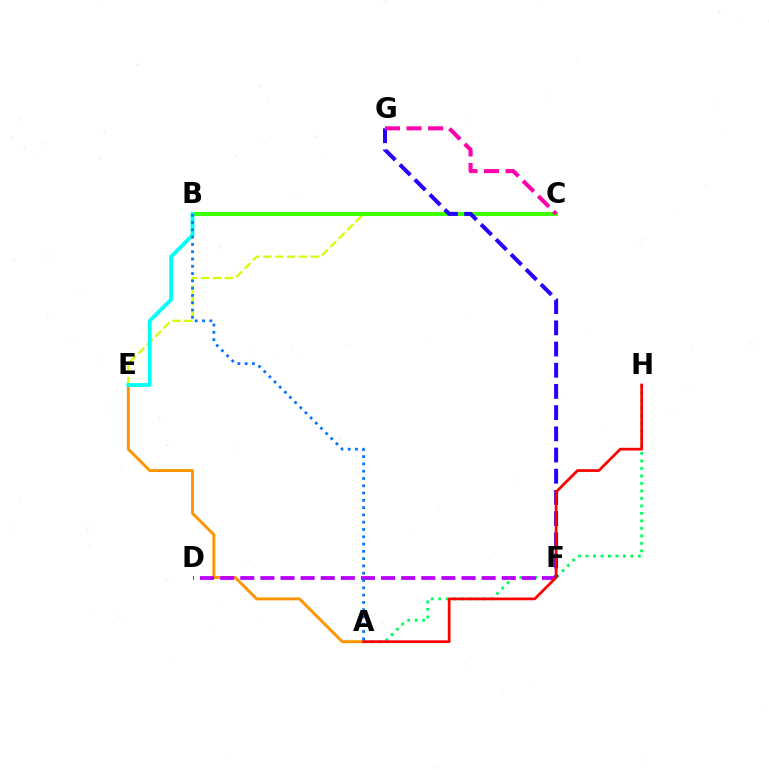{('C', 'E'): [{'color': '#d1ff00', 'line_style': 'dashed', 'thickness': 1.61}], ('B', 'C'): [{'color': '#3dff00', 'line_style': 'solid', 'thickness': 2.93}], ('A', 'E'): [{'color': '#ff9400', 'line_style': 'solid', 'thickness': 2.08}], ('A', 'H'): [{'color': '#00ff5c', 'line_style': 'dotted', 'thickness': 2.04}, {'color': '#ff0000', 'line_style': 'solid', 'thickness': 1.97}], ('B', 'E'): [{'color': '#00fff6', 'line_style': 'solid', 'thickness': 2.74}], ('D', 'F'): [{'color': '#b900ff', 'line_style': 'dashed', 'thickness': 2.73}], ('F', 'G'): [{'color': '#2500ff', 'line_style': 'dashed', 'thickness': 2.88}], ('C', 'G'): [{'color': '#ff00ac', 'line_style': 'dashed', 'thickness': 2.93}], ('A', 'B'): [{'color': '#0074ff', 'line_style': 'dotted', 'thickness': 1.98}]}